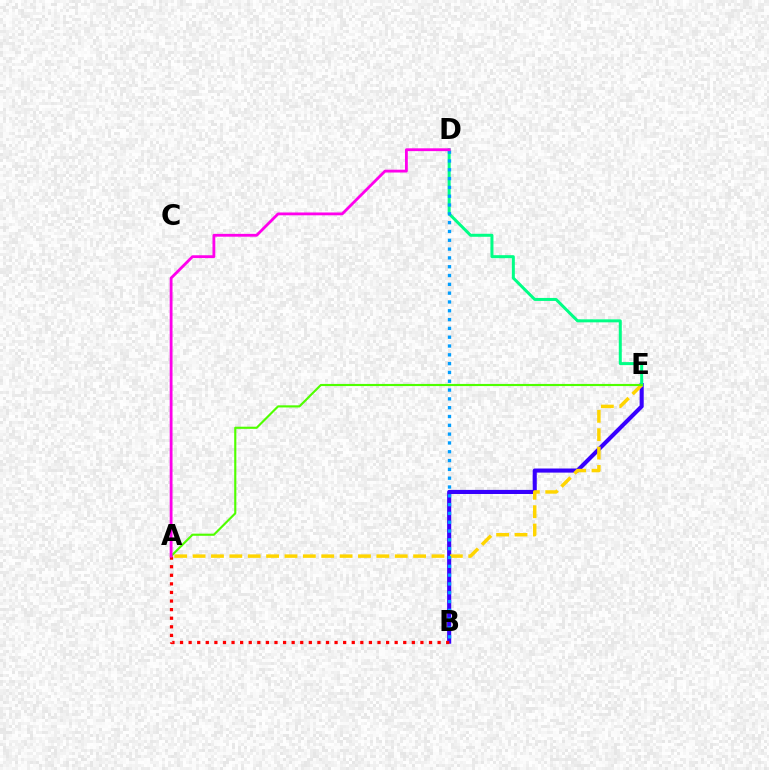{('B', 'E'): [{'color': '#3700ff', 'line_style': 'solid', 'thickness': 2.95}], ('D', 'E'): [{'color': '#00ff86', 'line_style': 'solid', 'thickness': 2.16}], ('A', 'E'): [{'color': '#ffd500', 'line_style': 'dashed', 'thickness': 2.5}, {'color': '#4fff00', 'line_style': 'solid', 'thickness': 1.54}], ('A', 'B'): [{'color': '#ff0000', 'line_style': 'dotted', 'thickness': 2.33}], ('B', 'D'): [{'color': '#009eff', 'line_style': 'dotted', 'thickness': 2.39}], ('A', 'D'): [{'color': '#ff00ed', 'line_style': 'solid', 'thickness': 2.03}]}